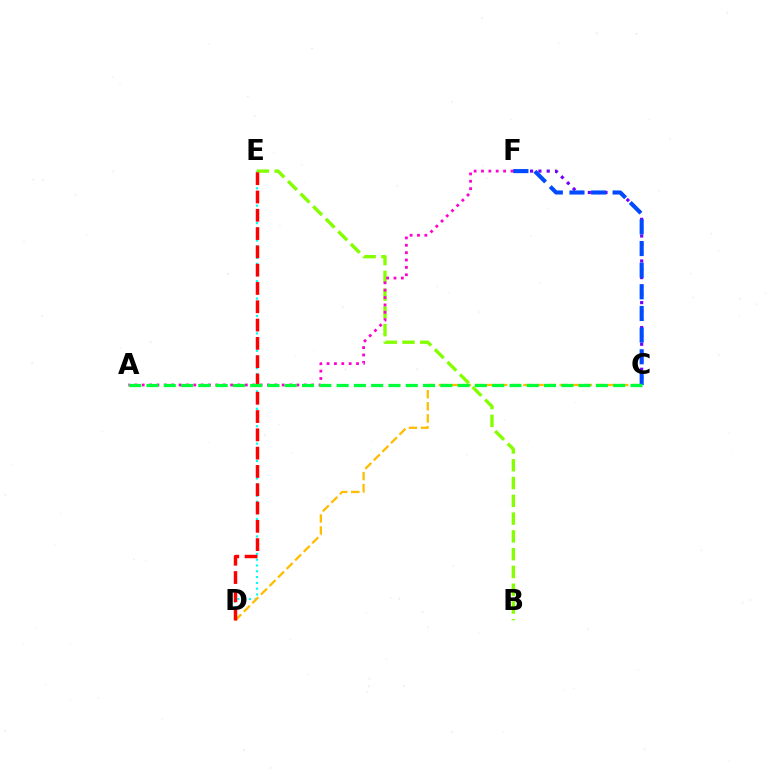{('D', 'E'): [{'color': '#00fff6', 'line_style': 'dotted', 'thickness': 1.58}, {'color': '#ff0000', 'line_style': 'dashed', 'thickness': 2.49}], ('C', 'F'): [{'color': '#7200ff', 'line_style': 'dotted', 'thickness': 2.26}, {'color': '#004bff', 'line_style': 'dashed', 'thickness': 2.94}], ('C', 'D'): [{'color': '#ffbd00', 'line_style': 'dashed', 'thickness': 1.64}], ('B', 'E'): [{'color': '#84ff00', 'line_style': 'dashed', 'thickness': 2.41}], ('A', 'F'): [{'color': '#ff00cf', 'line_style': 'dotted', 'thickness': 2.0}], ('A', 'C'): [{'color': '#00ff39', 'line_style': 'dashed', 'thickness': 2.35}]}